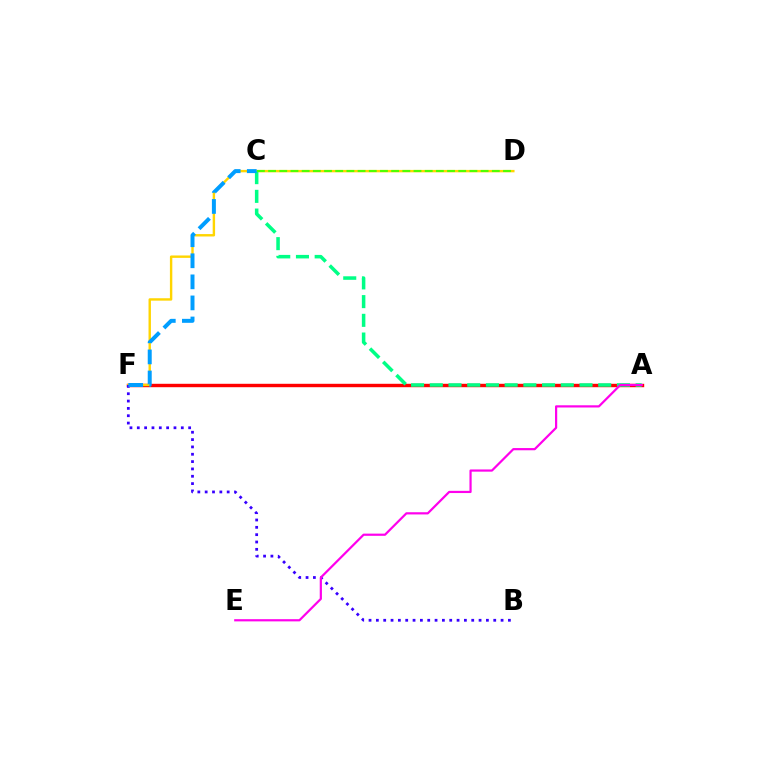{('A', 'F'): [{'color': '#ff0000', 'line_style': 'solid', 'thickness': 2.46}], ('D', 'F'): [{'color': '#ffd500', 'line_style': 'solid', 'thickness': 1.73}], ('B', 'F'): [{'color': '#3700ff', 'line_style': 'dotted', 'thickness': 1.99}], ('A', 'C'): [{'color': '#00ff86', 'line_style': 'dashed', 'thickness': 2.54}], ('A', 'E'): [{'color': '#ff00ed', 'line_style': 'solid', 'thickness': 1.59}], ('C', 'F'): [{'color': '#009eff', 'line_style': 'dashed', 'thickness': 2.86}], ('C', 'D'): [{'color': '#4fff00', 'line_style': 'dashed', 'thickness': 1.52}]}